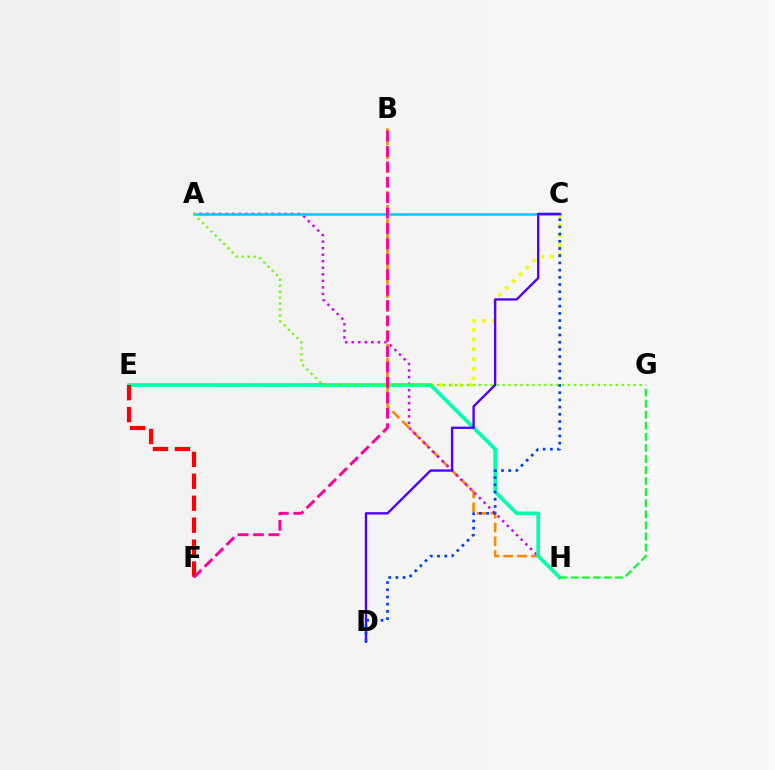{('C', 'E'): [{'color': '#eeff00', 'line_style': 'dotted', 'thickness': 2.64}], ('B', 'H'): [{'color': '#ff8800', 'line_style': 'dashed', 'thickness': 1.89}], ('A', 'H'): [{'color': '#d600ff', 'line_style': 'dotted', 'thickness': 1.78}], ('E', 'H'): [{'color': '#00ffaf', 'line_style': 'solid', 'thickness': 2.63}], ('A', 'C'): [{'color': '#00c7ff', 'line_style': 'solid', 'thickness': 1.81}], ('C', 'D'): [{'color': '#4f00ff', 'line_style': 'solid', 'thickness': 1.69}, {'color': '#003fff', 'line_style': 'dotted', 'thickness': 1.96}], ('E', 'F'): [{'color': '#ff0000', 'line_style': 'dashed', 'thickness': 2.98}], ('A', 'G'): [{'color': '#66ff00', 'line_style': 'dotted', 'thickness': 1.62}], ('B', 'F'): [{'color': '#ff00a0', 'line_style': 'dashed', 'thickness': 2.09}], ('G', 'H'): [{'color': '#00ff27', 'line_style': 'dashed', 'thickness': 1.5}]}